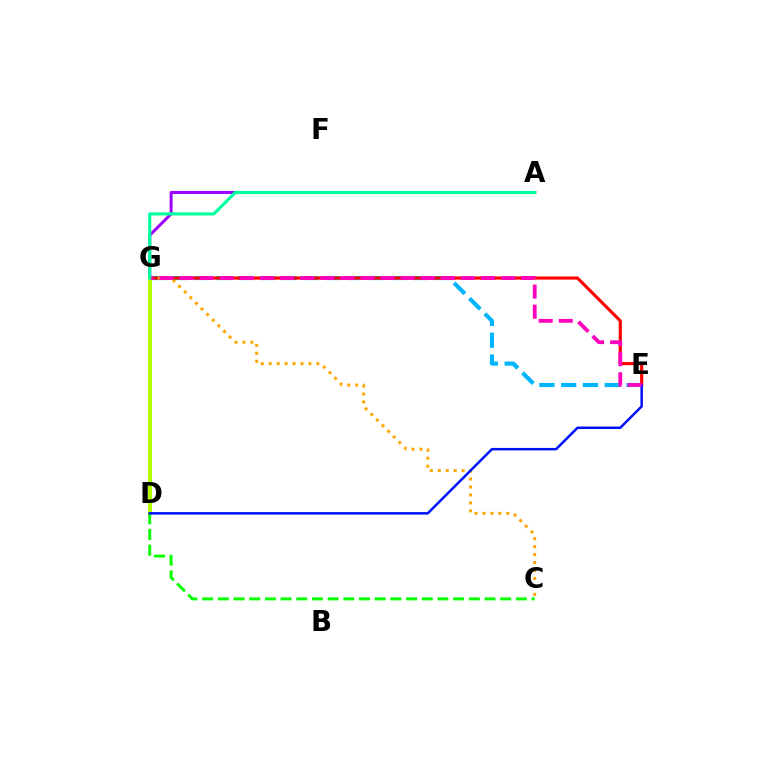{('A', 'G'): [{'color': '#9b00ff', 'line_style': 'solid', 'thickness': 2.13}, {'color': '#00ff9d', 'line_style': 'solid', 'thickness': 2.27}], ('E', 'G'): [{'color': '#00b5ff', 'line_style': 'dashed', 'thickness': 2.96}, {'color': '#ff0000', 'line_style': 'solid', 'thickness': 2.26}, {'color': '#ff00bd', 'line_style': 'dashed', 'thickness': 2.73}], ('D', 'G'): [{'color': '#b3ff00', 'line_style': 'solid', 'thickness': 2.96}], ('C', 'D'): [{'color': '#08ff00', 'line_style': 'dashed', 'thickness': 2.13}], ('C', 'G'): [{'color': '#ffa500', 'line_style': 'dotted', 'thickness': 2.16}], ('D', 'E'): [{'color': '#0010ff', 'line_style': 'solid', 'thickness': 1.79}]}